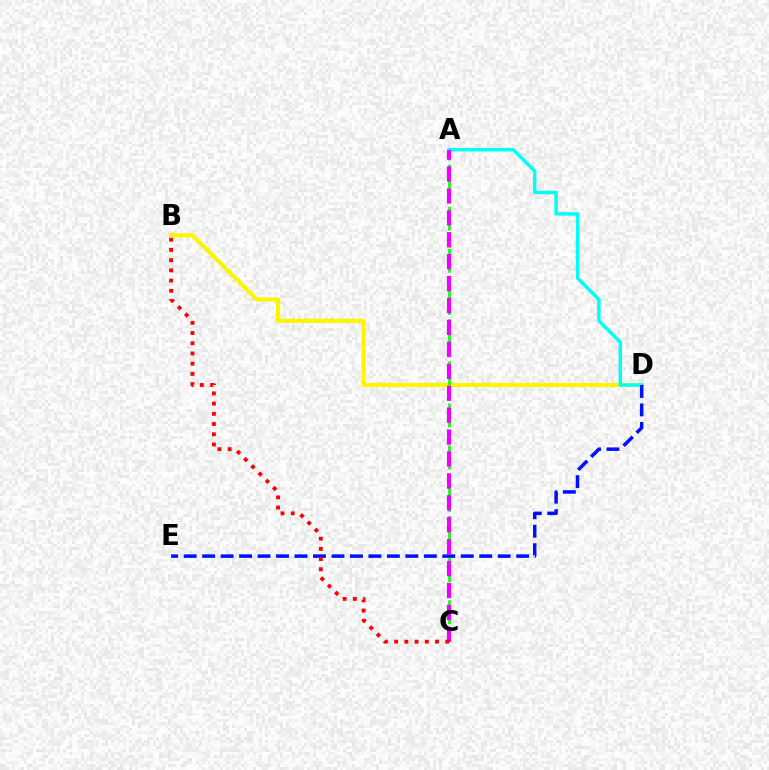{('B', 'D'): [{'color': '#fcf500', 'line_style': 'solid', 'thickness': 2.99}], ('A', 'D'): [{'color': '#00fff6', 'line_style': 'solid', 'thickness': 2.48}], ('D', 'E'): [{'color': '#0010ff', 'line_style': 'dashed', 'thickness': 2.51}], ('A', 'C'): [{'color': '#08ff00', 'line_style': 'dashed', 'thickness': 1.91}, {'color': '#ee00ff', 'line_style': 'dashed', 'thickness': 2.98}], ('B', 'C'): [{'color': '#ff0000', 'line_style': 'dotted', 'thickness': 2.78}]}